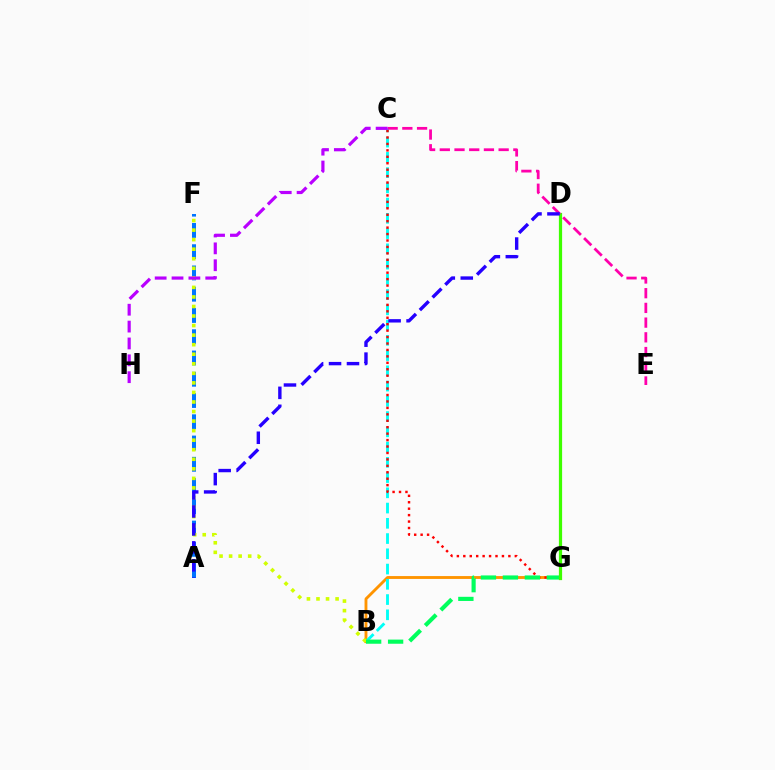{('A', 'F'): [{'color': '#0074ff', 'line_style': 'dashed', 'thickness': 2.89}], ('B', 'G'): [{'color': '#ff9400', 'line_style': 'solid', 'thickness': 2.06}, {'color': '#00ff5c', 'line_style': 'dashed', 'thickness': 2.99}], ('B', 'C'): [{'color': '#00fff6', 'line_style': 'dashed', 'thickness': 2.07}], ('B', 'F'): [{'color': '#d1ff00', 'line_style': 'dotted', 'thickness': 2.59}], ('C', 'G'): [{'color': '#ff0000', 'line_style': 'dotted', 'thickness': 1.75}], ('D', 'G'): [{'color': '#3dff00', 'line_style': 'solid', 'thickness': 2.32}], ('C', 'E'): [{'color': '#ff00ac', 'line_style': 'dashed', 'thickness': 2.0}], ('C', 'H'): [{'color': '#b900ff', 'line_style': 'dashed', 'thickness': 2.29}], ('A', 'D'): [{'color': '#2500ff', 'line_style': 'dashed', 'thickness': 2.44}]}